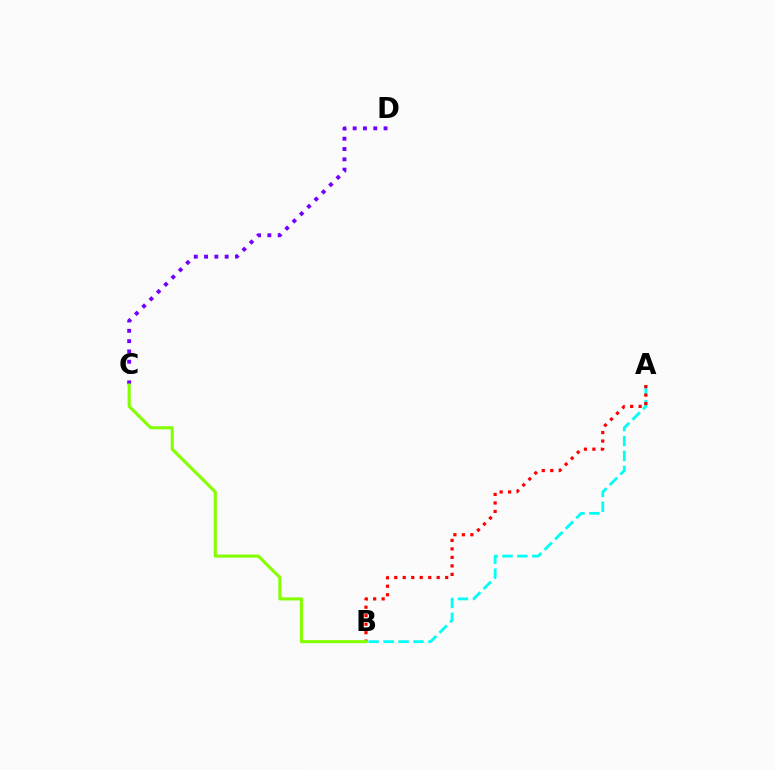{('C', 'D'): [{'color': '#7200ff', 'line_style': 'dotted', 'thickness': 2.8}], ('A', 'B'): [{'color': '#00fff6', 'line_style': 'dashed', 'thickness': 2.03}, {'color': '#ff0000', 'line_style': 'dotted', 'thickness': 2.31}], ('B', 'C'): [{'color': '#84ff00', 'line_style': 'solid', 'thickness': 2.22}]}